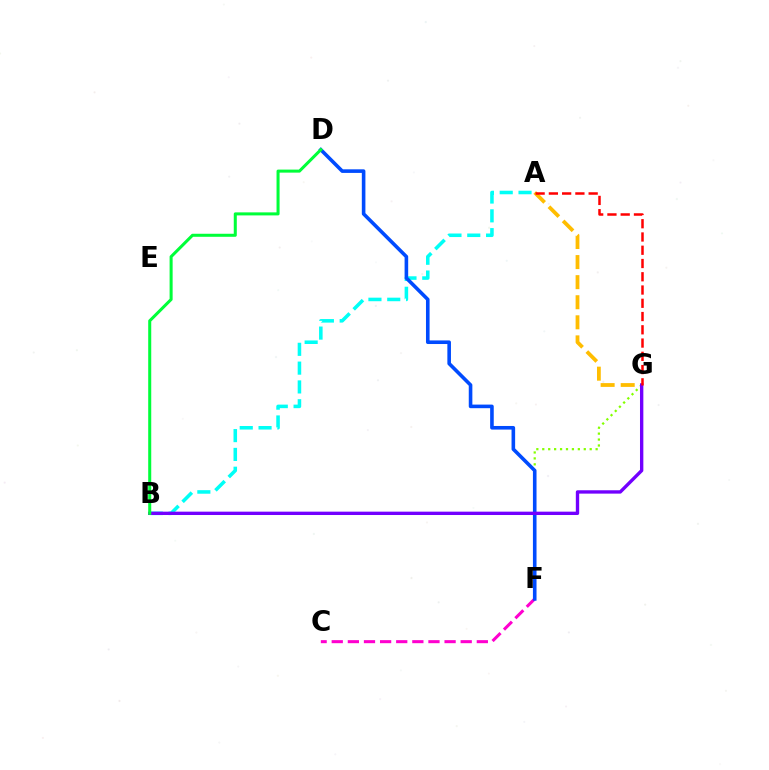{('C', 'F'): [{'color': '#ff00cf', 'line_style': 'dashed', 'thickness': 2.19}], ('F', 'G'): [{'color': '#84ff00', 'line_style': 'dotted', 'thickness': 1.61}], ('A', 'B'): [{'color': '#00fff6', 'line_style': 'dashed', 'thickness': 2.55}], ('D', 'F'): [{'color': '#004bff', 'line_style': 'solid', 'thickness': 2.59}], ('A', 'G'): [{'color': '#ffbd00', 'line_style': 'dashed', 'thickness': 2.73}, {'color': '#ff0000', 'line_style': 'dashed', 'thickness': 1.8}], ('B', 'G'): [{'color': '#7200ff', 'line_style': 'solid', 'thickness': 2.42}], ('B', 'D'): [{'color': '#00ff39', 'line_style': 'solid', 'thickness': 2.18}]}